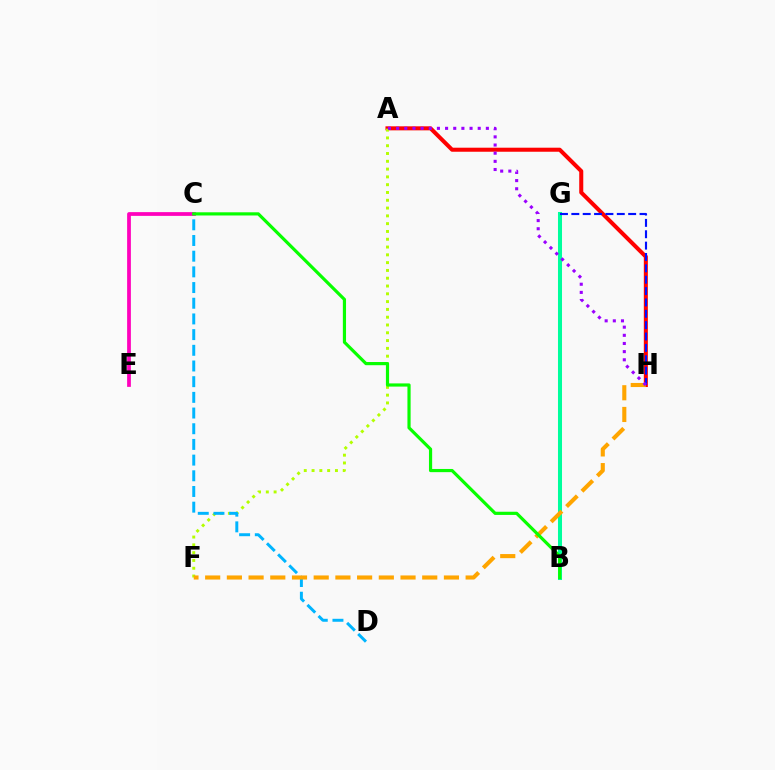{('C', 'E'): [{'color': '#ff00bd', 'line_style': 'solid', 'thickness': 2.7}], ('B', 'G'): [{'color': '#00ff9d', 'line_style': 'solid', 'thickness': 2.9}], ('A', 'H'): [{'color': '#ff0000', 'line_style': 'solid', 'thickness': 2.91}, {'color': '#9b00ff', 'line_style': 'dotted', 'thickness': 2.22}], ('A', 'F'): [{'color': '#b3ff00', 'line_style': 'dotted', 'thickness': 2.12}], ('G', 'H'): [{'color': '#0010ff', 'line_style': 'dashed', 'thickness': 1.54}], ('C', 'D'): [{'color': '#00b5ff', 'line_style': 'dashed', 'thickness': 2.13}], ('F', 'H'): [{'color': '#ffa500', 'line_style': 'dashed', 'thickness': 2.95}], ('B', 'C'): [{'color': '#08ff00', 'line_style': 'solid', 'thickness': 2.29}]}